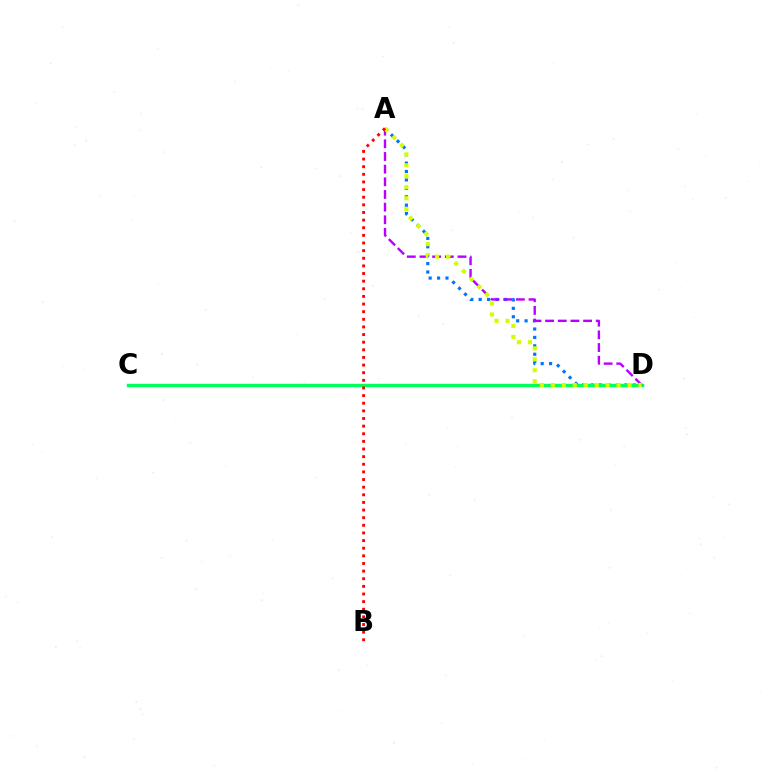{('A', 'D'): [{'color': '#0074ff', 'line_style': 'dotted', 'thickness': 2.29}, {'color': '#b900ff', 'line_style': 'dashed', 'thickness': 1.72}, {'color': '#d1ff00', 'line_style': 'dotted', 'thickness': 2.98}], ('C', 'D'): [{'color': '#00ff5c', 'line_style': 'solid', 'thickness': 2.46}], ('A', 'B'): [{'color': '#ff0000', 'line_style': 'dotted', 'thickness': 2.07}]}